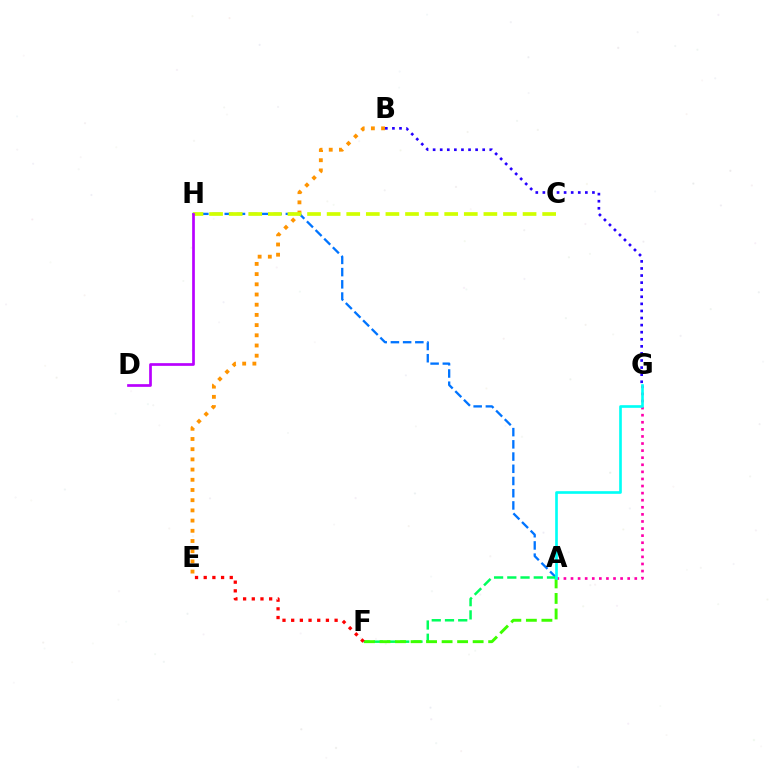{('B', 'G'): [{'color': '#2500ff', 'line_style': 'dotted', 'thickness': 1.92}], ('B', 'E'): [{'color': '#ff9400', 'line_style': 'dotted', 'thickness': 2.77}], ('A', 'G'): [{'color': '#ff00ac', 'line_style': 'dotted', 'thickness': 1.93}, {'color': '#00fff6', 'line_style': 'solid', 'thickness': 1.91}], ('A', 'H'): [{'color': '#0074ff', 'line_style': 'dashed', 'thickness': 1.66}], ('A', 'F'): [{'color': '#00ff5c', 'line_style': 'dashed', 'thickness': 1.8}, {'color': '#3dff00', 'line_style': 'dashed', 'thickness': 2.11}], ('C', 'H'): [{'color': '#d1ff00', 'line_style': 'dashed', 'thickness': 2.66}], ('E', 'F'): [{'color': '#ff0000', 'line_style': 'dotted', 'thickness': 2.36}], ('D', 'H'): [{'color': '#b900ff', 'line_style': 'solid', 'thickness': 1.95}]}